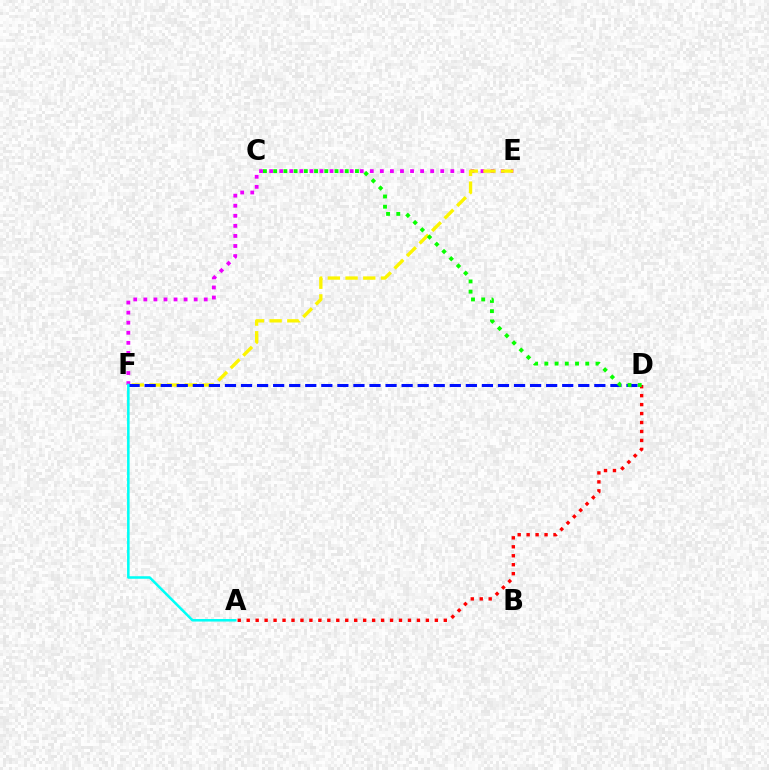{('A', 'D'): [{'color': '#ff0000', 'line_style': 'dotted', 'thickness': 2.43}], ('E', 'F'): [{'color': '#ee00ff', 'line_style': 'dotted', 'thickness': 2.73}, {'color': '#fcf500', 'line_style': 'dashed', 'thickness': 2.4}], ('D', 'F'): [{'color': '#0010ff', 'line_style': 'dashed', 'thickness': 2.18}], ('C', 'D'): [{'color': '#08ff00', 'line_style': 'dotted', 'thickness': 2.78}], ('A', 'F'): [{'color': '#00fff6', 'line_style': 'solid', 'thickness': 1.83}]}